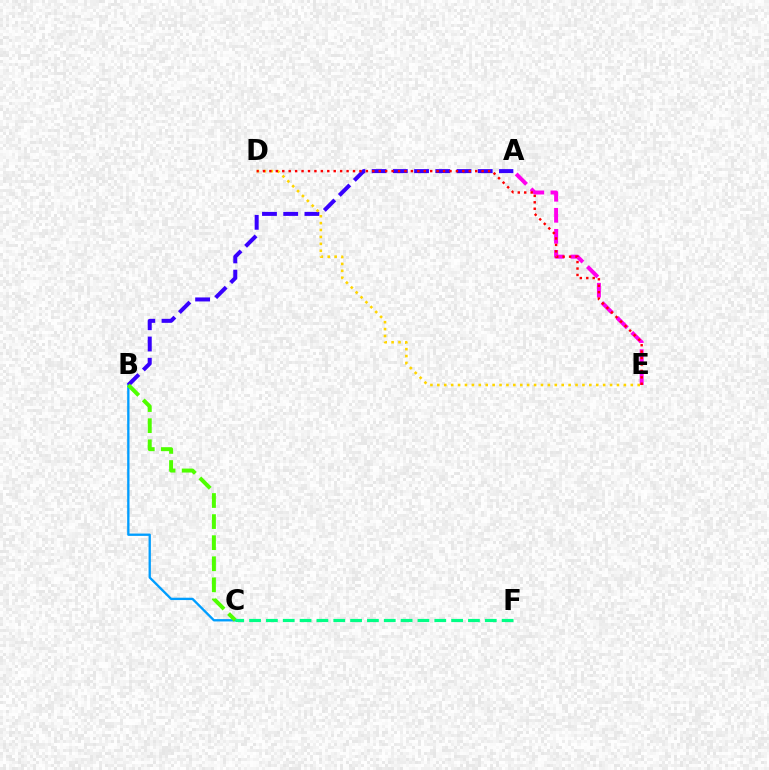{('B', 'C'): [{'color': '#009eff', 'line_style': 'solid', 'thickness': 1.68}, {'color': '#4fff00', 'line_style': 'dashed', 'thickness': 2.86}], ('A', 'B'): [{'color': '#3700ff', 'line_style': 'dashed', 'thickness': 2.88}], ('A', 'E'): [{'color': '#ff00ed', 'line_style': 'dashed', 'thickness': 2.86}], ('D', 'E'): [{'color': '#ffd500', 'line_style': 'dotted', 'thickness': 1.88}, {'color': '#ff0000', 'line_style': 'dotted', 'thickness': 1.75}], ('C', 'F'): [{'color': '#00ff86', 'line_style': 'dashed', 'thickness': 2.29}]}